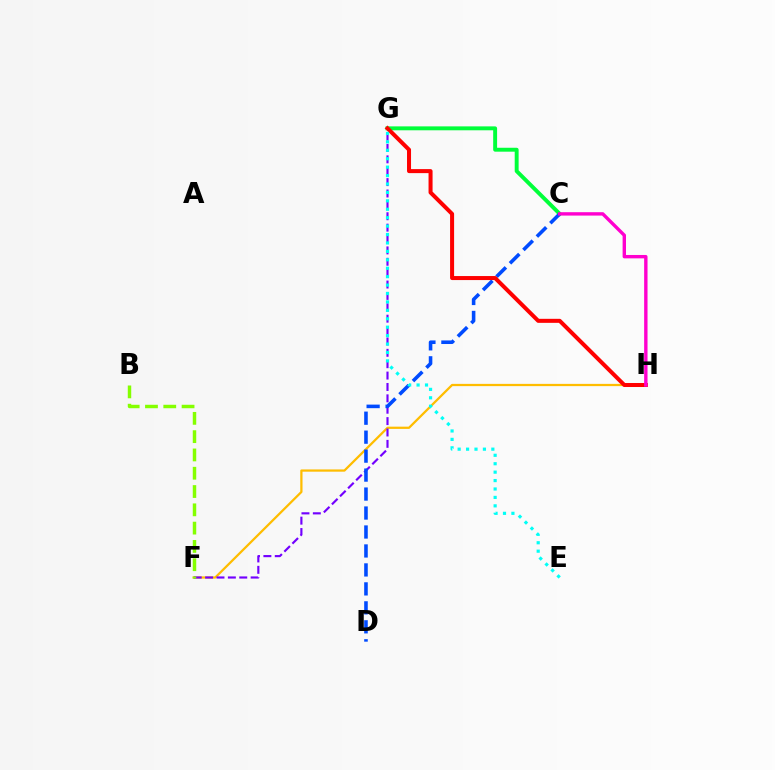{('C', 'G'): [{'color': '#00ff39', 'line_style': 'solid', 'thickness': 2.82}], ('F', 'H'): [{'color': '#ffbd00', 'line_style': 'solid', 'thickness': 1.62}], ('F', 'G'): [{'color': '#7200ff', 'line_style': 'dashed', 'thickness': 1.55}], ('C', 'D'): [{'color': '#004bff', 'line_style': 'dashed', 'thickness': 2.58}], ('G', 'H'): [{'color': '#ff0000', 'line_style': 'solid', 'thickness': 2.89}], ('E', 'G'): [{'color': '#00fff6', 'line_style': 'dotted', 'thickness': 2.29}], ('C', 'H'): [{'color': '#ff00cf', 'line_style': 'solid', 'thickness': 2.44}], ('B', 'F'): [{'color': '#84ff00', 'line_style': 'dashed', 'thickness': 2.49}]}